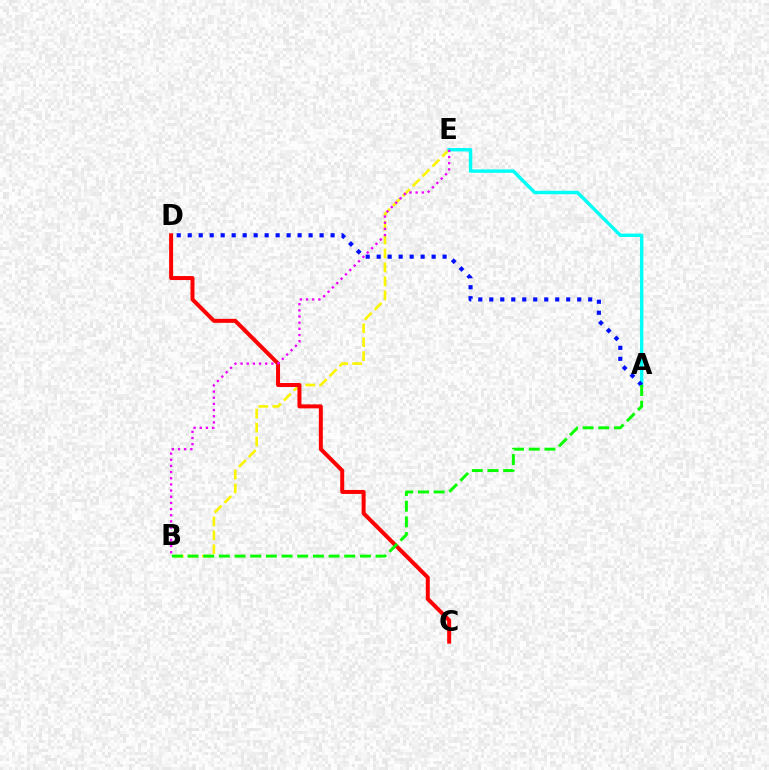{('B', 'E'): [{'color': '#fcf500', 'line_style': 'dashed', 'thickness': 1.89}, {'color': '#ee00ff', 'line_style': 'dotted', 'thickness': 1.67}], ('A', 'E'): [{'color': '#00fff6', 'line_style': 'solid', 'thickness': 2.46}], ('C', 'D'): [{'color': '#ff0000', 'line_style': 'solid', 'thickness': 2.87}], ('A', 'D'): [{'color': '#0010ff', 'line_style': 'dotted', 'thickness': 2.99}], ('A', 'B'): [{'color': '#08ff00', 'line_style': 'dashed', 'thickness': 2.13}]}